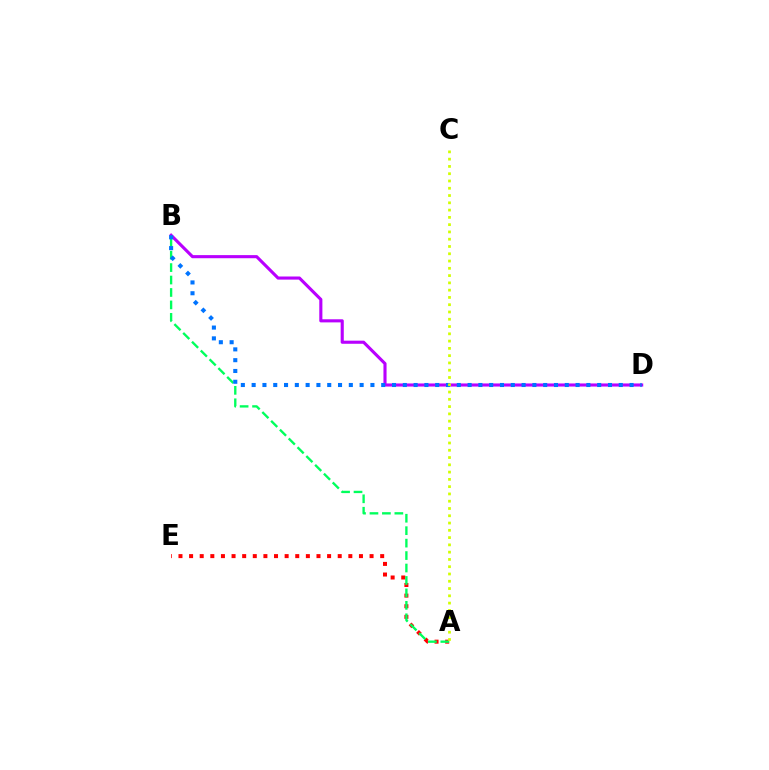{('B', 'D'): [{'color': '#b900ff', 'line_style': 'solid', 'thickness': 2.24}, {'color': '#0074ff', 'line_style': 'dotted', 'thickness': 2.93}], ('A', 'E'): [{'color': '#ff0000', 'line_style': 'dotted', 'thickness': 2.88}], ('A', 'B'): [{'color': '#00ff5c', 'line_style': 'dashed', 'thickness': 1.69}], ('A', 'C'): [{'color': '#d1ff00', 'line_style': 'dotted', 'thickness': 1.98}]}